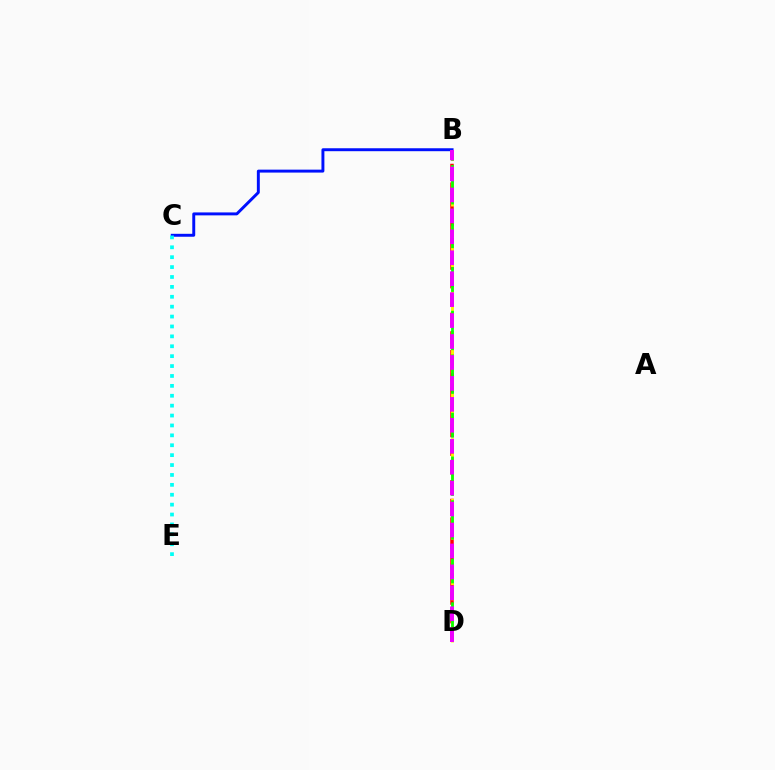{('B', 'C'): [{'color': '#0010ff', 'line_style': 'solid', 'thickness': 2.12}], ('B', 'D'): [{'color': '#ff0000', 'line_style': 'dashed', 'thickness': 2.53}, {'color': '#fcf500', 'line_style': 'dashed', 'thickness': 2.06}, {'color': '#08ff00', 'line_style': 'dashed', 'thickness': 1.98}, {'color': '#ee00ff', 'line_style': 'dashed', 'thickness': 2.84}], ('C', 'E'): [{'color': '#00fff6', 'line_style': 'dotted', 'thickness': 2.69}]}